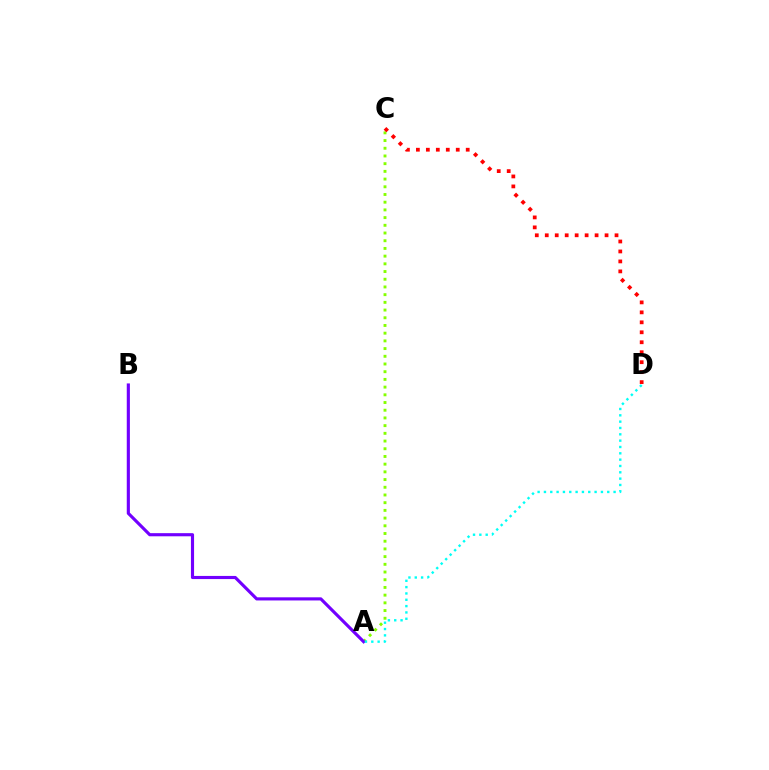{('A', 'C'): [{'color': '#84ff00', 'line_style': 'dotted', 'thickness': 2.09}], ('C', 'D'): [{'color': '#ff0000', 'line_style': 'dotted', 'thickness': 2.71}], ('A', 'B'): [{'color': '#7200ff', 'line_style': 'solid', 'thickness': 2.26}], ('A', 'D'): [{'color': '#00fff6', 'line_style': 'dotted', 'thickness': 1.72}]}